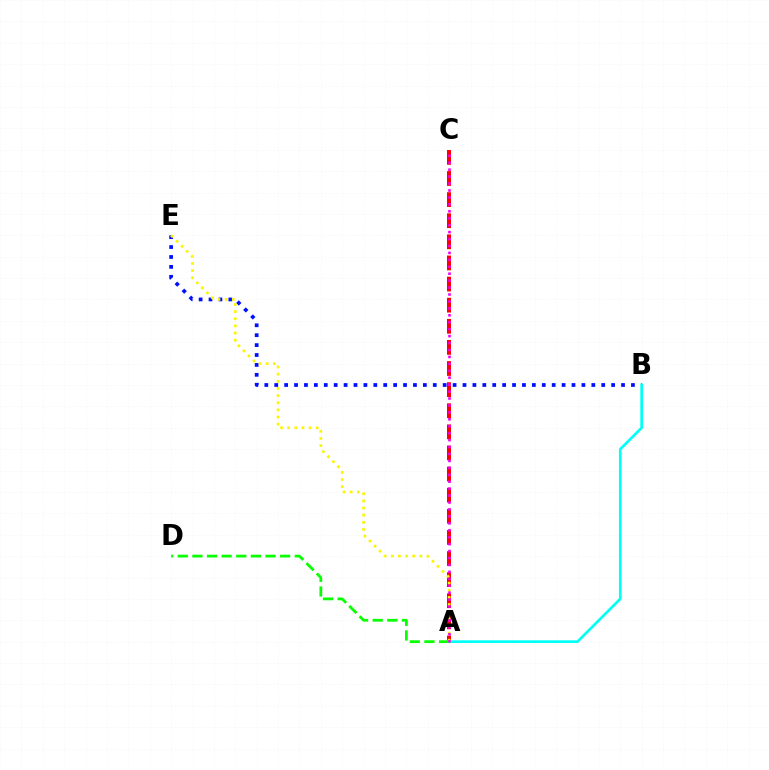{('B', 'E'): [{'color': '#0010ff', 'line_style': 'dotted', 'thickness': 2.69}], ('A', 'C'): [{'color': '#ff0000', 'line_style': 'dashed', 'thickness': 2.87}, {'color': '#ee00ff', 'line_style': 'dotted', 'thickness': 1.88}], ('A', 'B'): [{'color': '#00fff6', 'line_style': 'solid', 'thickness': 1.93}], ('A', 'D'): [{'color': '#08ff00', 'line_style': 'dashed', 'thickness': 1.99}], ('A', 'E'): [{'color': '#fcf500', 'line_style': 'dotted', 'thickness': 1.94}]}